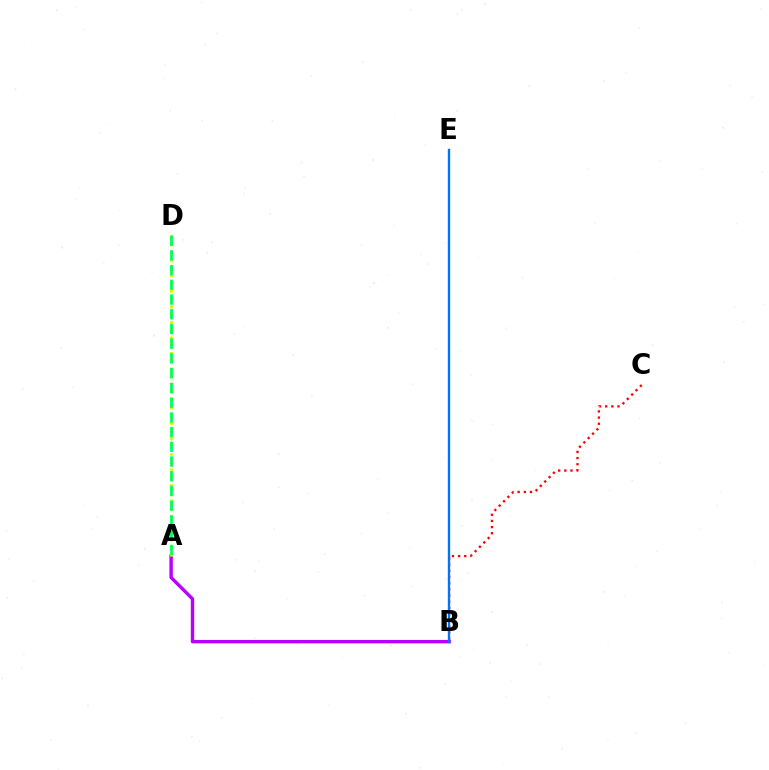{('A', 'B'): [{'color': '#b900ff', 'line_style': 'solid', 'thickness': 2.44}], ('B', 'C'): [{'color': '#ff0000', 'line_style': 'dotted', 'thickness': 1.68}], ('A', 'D'): [{'color': '#d1ff00', 'line_style': 'dotted', 'thickness': 2.11}, {'color': '#00ff5c', 'line_style': 'dashed', 'thickness': 2.0}], ('B', 'E'): [{'color': '#0074ff', 'line_style': 'solid', 'thickness': 1.7}]}